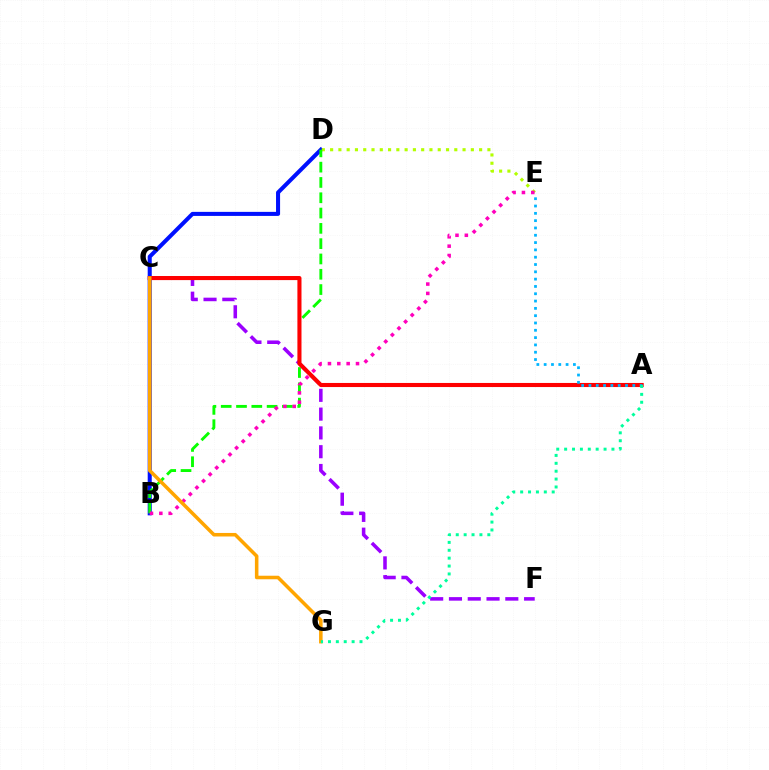{('C', 'F'): [{'color': '#9b00ff', 'line_style': 'dashed', 'thickness': 2.55}], ('B', 'D'): [{'color': '#0010ff', 'line_style': 'solid', 'thickness': 2.91}, {'color': '#08ff00', 'line_style': 'dashed', 'thickness': 2.08}], ('D', 'E'): [{'color': '#b3ff00', 'line_style': 'dotted', 'thickness': 2.25}], ('A', 'C'): [{'color': '#ff0000', 'line_style': 'solid', 'thickness': 2.94}], ('A', 'E'): [{'color': '#00b5ff', 'line_style': 'dotted', 'thickness': 1.99}], ('B', 'E'): [{'color': '#ff00bd', 'line_style': 'dotted', 'thickness': 2.54}], ('C', 'G'): [{'color': '#ffa500', 'line_style': 'solid', 'thickness': 2.55}], ('A', 'G'): [{'color': '#00ff9d', 'line_style': 'dotted', 'thickness': 2.14}]}